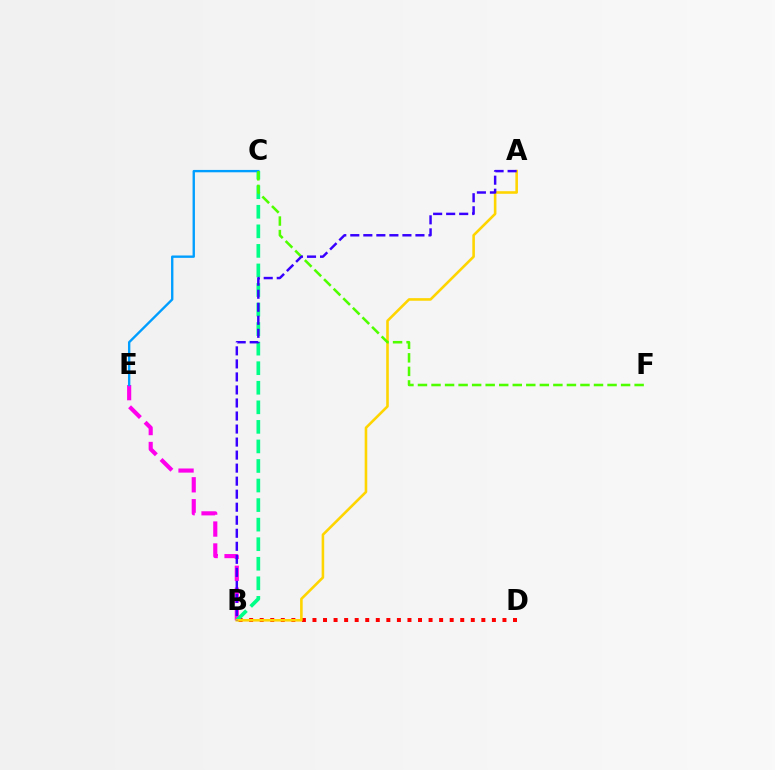{('B', 'D'): [{'color': '#ff0000', 'line_style': 'dotted', 'thickness': 2.87}], ('B', 'E'): [{'color': '#ff00ed', 'line_style': 'dashed', 'thickness': 2.98}], ('B', 'C'): [{'color': '#00ff86', 'line_style': 'dashed', 'thickness': 2.66}], ('C', 'E'): [{'color': '#009eff', 'line_style': 'solid', 'thickness': 1.7}], ('A', 'B'): [{'color': '#ffd500', 'line_style': 'solid', 'thickness': 1.87}, {'color': '#3700ff', 'line_style': 'dashed', 'thickness': 1.77}], ('C', 'F'): [{'color': '#4fff00', 'line_style': 'dashed', 'thickness': 1.84}]}